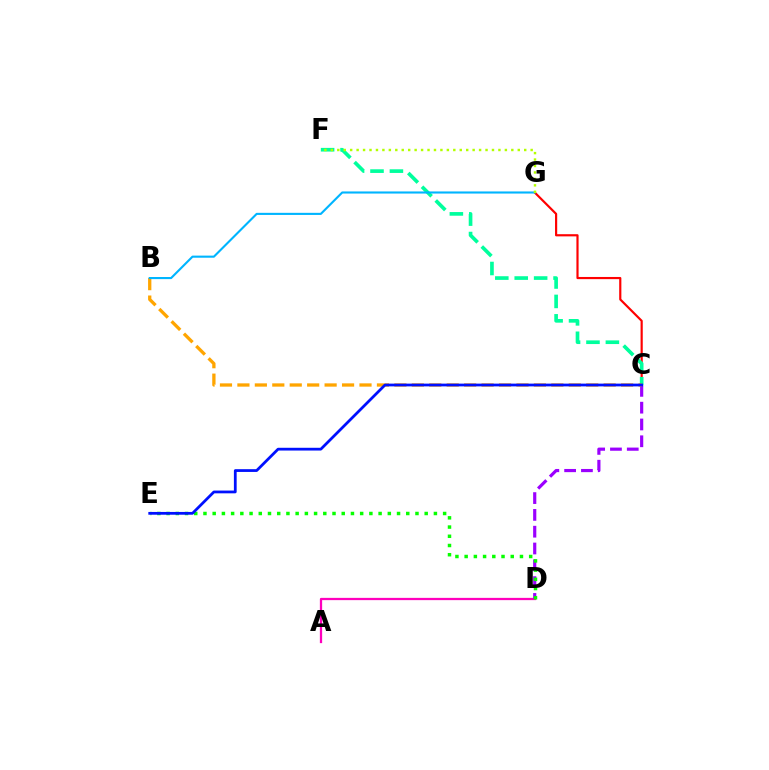{('C', 'G'): [{'color': '#ff0000', 'line_style': 'solid', 'thickness': 1.57}], ('C', 'F'): [{'color': '#00ff9d', 'line_style': 'dashed', 'thickness': 2.64}], ('A', 'D'): [{'color': '#ff00bd', 'line_style': 'solid', 'thickness': 1.63}], ('C', 'D'): [{'color': '#9b00ff', 'line_style': 'dashed', 'thickness': 2.28}], ('D', 'E'): [{'color': '#08ff00', 'line_style': 'dotted', 'thickness': 2.5}], ('B', 'C'): [{'color': '#ffa500', 'line_style': 'dashed', 'thickness': 2.37}], ('B', 'G'): [{'color': '#00b5ff', 'line_style': 'solid', 'thickness': 1.52}], ('C', 'E'): [{'color': '#0010ff', 'line_style': 'solid', 'thickness': 1.99}], ('F', 'G'): [{'color': '#b3ff00', 'line_style': 'dotted', 'thickness': 1.75}]}